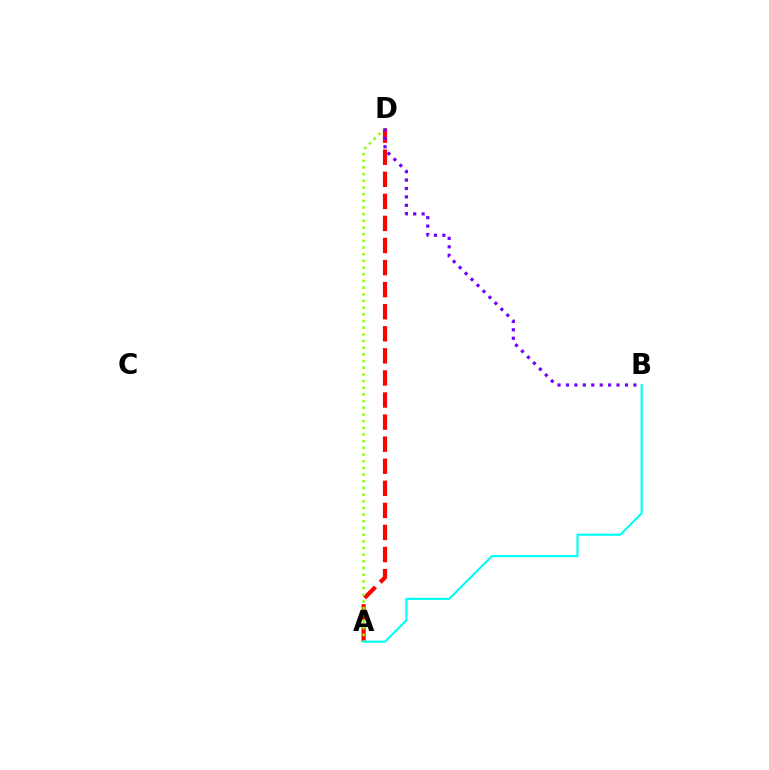{('A', 'D'): [{'color': '#ff0000', 'line_style': 'dashed', 'thickness': 3.0}, {'color': '#84ff00', 'line_style': 'dotted', 'thickness': 1.81}], ('B', 'D'): [{'color': '#7200ff', 'line_style': 'dotted', 'thickness': 2.29}], ('A', 'B'): [{'color': '#00fff6', 'line_style': 'solid', 'thickness': 1.54}]}